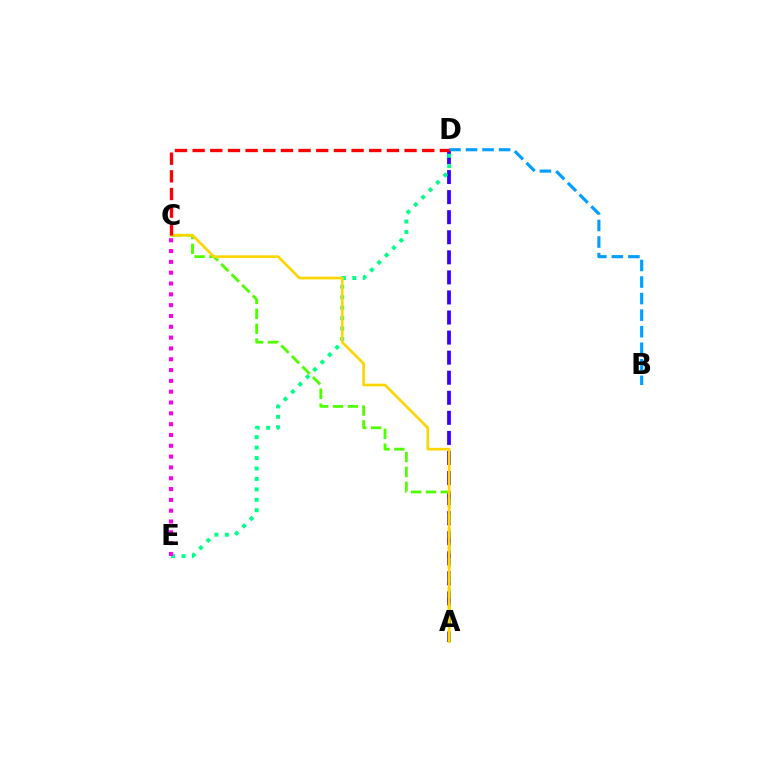{('A', 'D'): [{'color': '#3700ff', 'line_style': 'dashed', 'thickness': 2.73}], ('D', 'E'): [{'color': '#00ff86', 'line_style': 'dotted', 'thickness': 2.84}], ('B', 'D'): [{'color': '#009eff', 'line_style': 'dashed', 'thickness': 2.25}], ('A', 'C'): [{'color': '#4fff00', 'line_style': 'dashed', 'thickness': 2.02}, {'color': '#ffd500', 'line_style': 'solid', 'thickness': 1.92}], ('C', 'D'): [{'color': '#ff0000', 'line_style': 'dashed', 'thickness': 2.4}], ('C', 'E'): [{'color': '#ff00ed', 'line_style': 'dotted', 'thickness': 2.94}]}